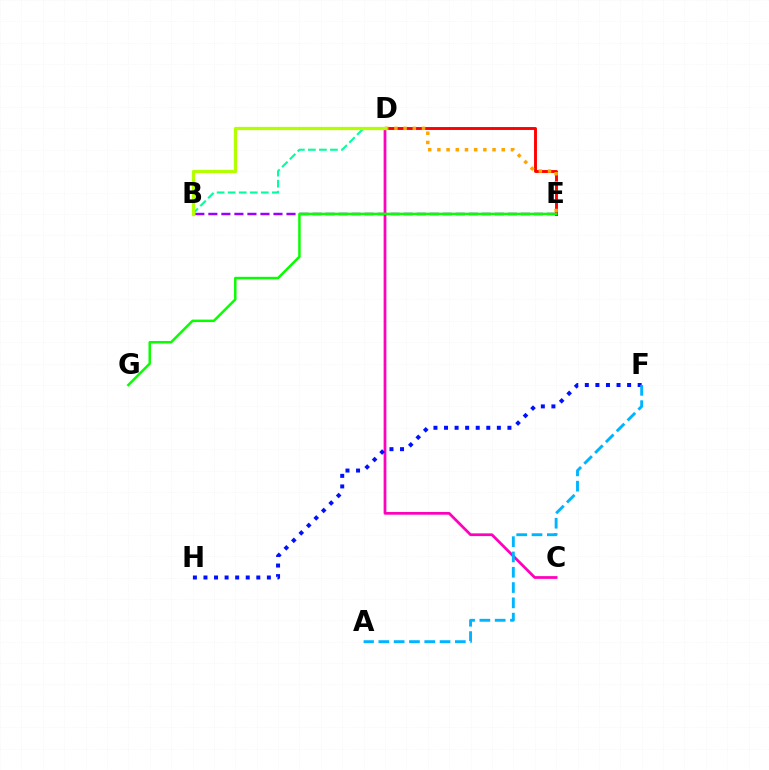{('B', 'E'): [{'color': '#9b00ff', 'line_style': 'dashed', 'thickness': 1.77}], ('C', 'D'): [{'color': '#ff00bd', 'line_style': 'solid', 'thickness': 1.97}], ('F', 'H'): [{'color': '#0010ff', 'line_style': 'dotted', 'thickness': 2.87}], ('B', 'D'): [{'color': '#00ff9d', 'line_style': 'dashed', 'thickness': 1.5}, {'color': '#b3ff00', 'line_style': 'solid', 'thickness': 2.34}], ('D', 'E'): [{'color': '#ff0000', 'line_style': 'solid', 'thickness': 2.09}, {'color': '#ffa500', 'line_style': 'dotted', 'thickness': 2.5}], ('A', 'F'): [{'color': '#00b5ff', 'line_style': 'dashed', 'thickness': 2.08}], ('E', 'G'): [{'color': '#08ff00', 'line_style': 'solid', 'thickness': 1.79}]}